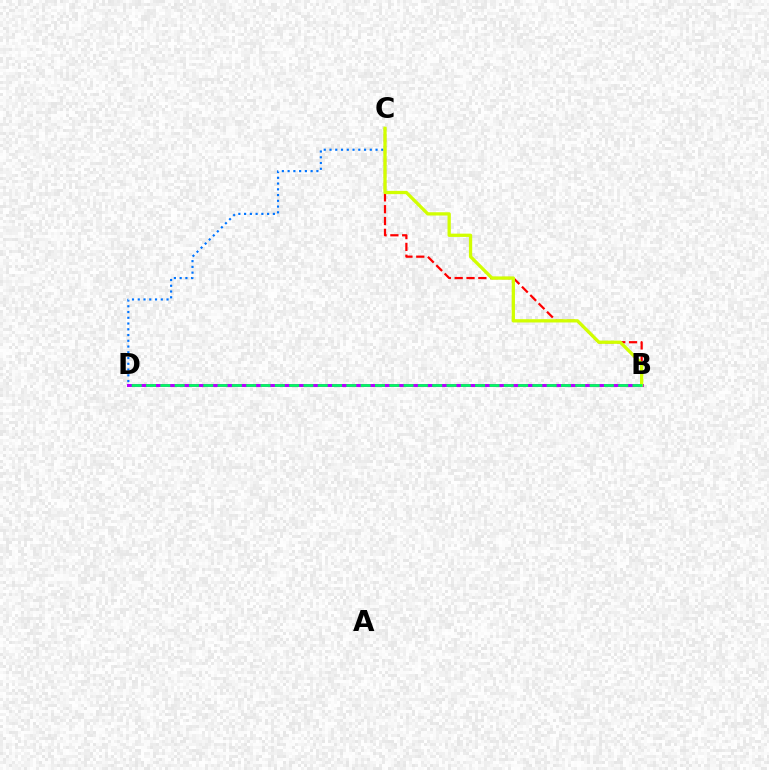{('C', 'D'): [{'color': '#0074ff', 'line_style': 'dotted', 'thickness': 1.56}], ('B', 'C'): [{'color': '#ff0000', 'line_style': 'dashed', 'thickness': 1.61}, {'color': '#d1ff00', 'line_style': 'solid', 'thickness': 2.36}], ('B', 'D'): [{'color': '#b900ff', 'line_style': 'solid', 'thickness': 2.16}, {'color': '#00ff5c', 'line_style': 'dashed', 'thickness': 1.94}]}